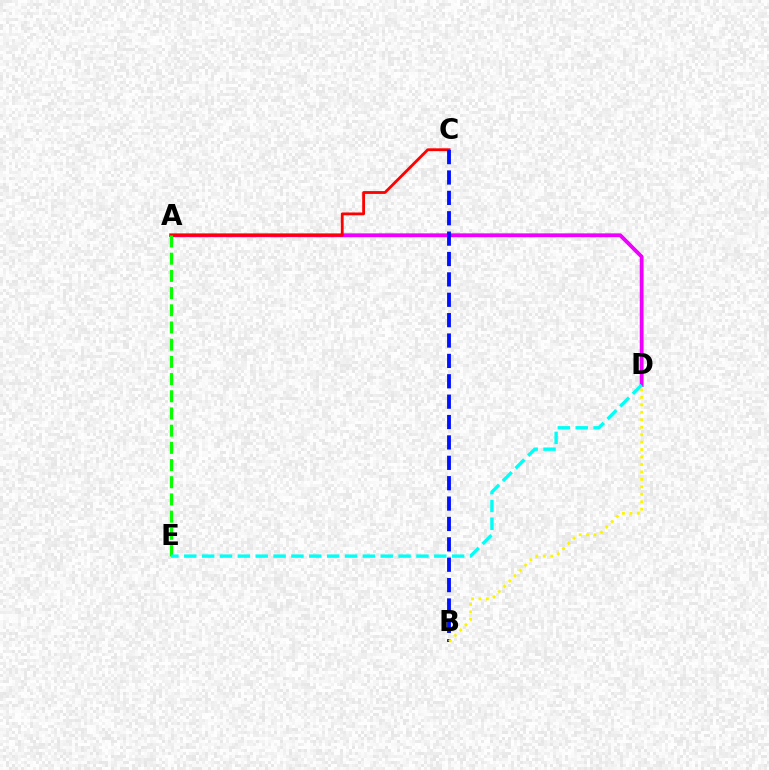{('A', 'D'): [{'color': '#ee00ff', 'line_style': 'solid', 'thickness': 2.76}], ('A', 'C'): [{'color': '#ff0000', 'line_style': 'solid', 'thickness': 2.03}], ('A', 'E'): [{'color': '#08ff00', 'line_style': 'dashed', 'thickness': 2.34}], ('D', 'E'): [{'color': '#00fff6', 'line_style': 'dashed', 'thickness': 2.43}], ('B', 'C'): [{'color': '#0010ff', 'line_style': 'dashed', 'thickness': 2.77}], ('B', 'D'): [{'color': '#fcf500', 'line_style': 'dotted', 'thickness': 2.03}]}